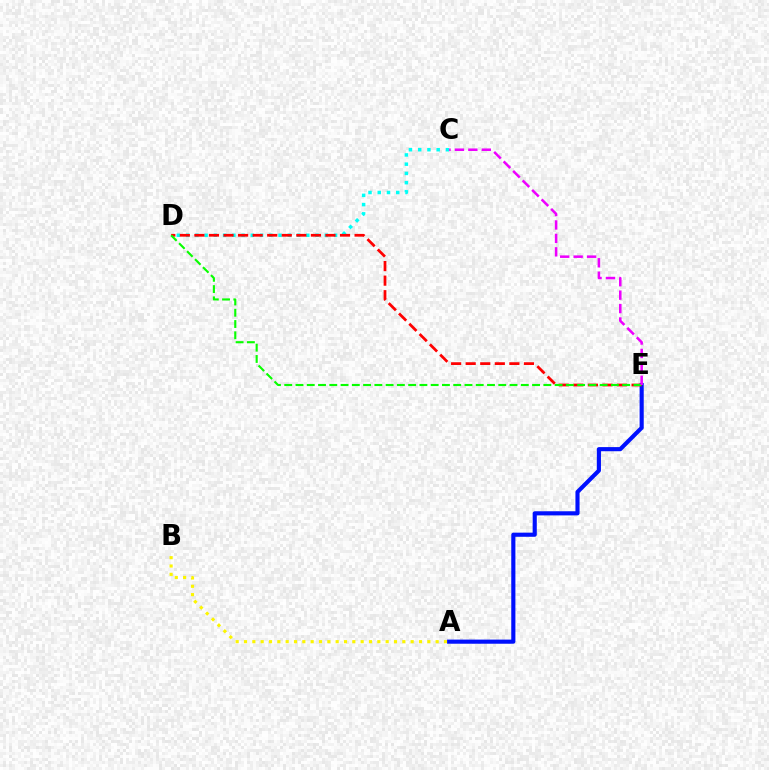{('A', 'B'): [{'color': '#fcf500', 'line_style': 'dotted', 'thickness': 2.26}], ('A', 'E'): [{'color': '#0010ff', 'line_style': 'solid', 'thickness': 2.97}], ('C', 'D'): [{'color': '#00fff6', 'line_style': 'dotted', 'thickness': 2.51}], ('D', 'E'): [{'color': '#ff0000', 'line_style': 'dashed', 'thickness': 1.98}, {'color': '#08ff00', 'line_style': 'dashed', 'thickness': 1.53}], ('C', 'E'): [{'color': '#ee00ff', 'line_style': 'dashed', 'thickness': 1.82}]}